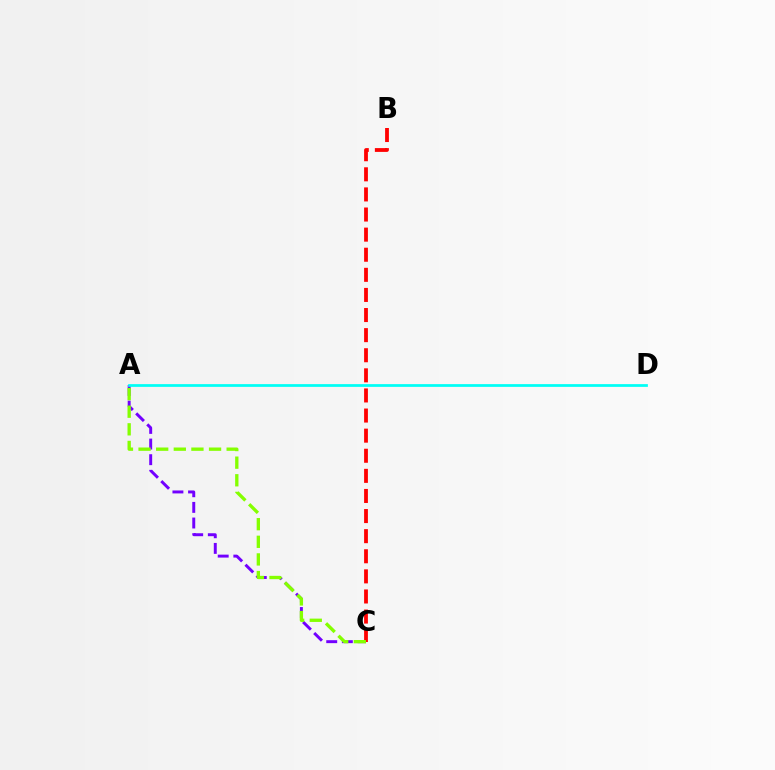{('B', 'C'): [{'color': '#ff0000', 'line_style': 'dashed', 'thickness': 2.73}], ('A', 'C'): [{'color': '#7200ff', 'line_style': 'dashed', 'thickness': 2.12}, {'color': '#84ff00', 'line_style': 'dashed', 'thickness': 2.39}], ('A', 'D'): [{'color': '#00fff6', 'line_style': 'solid', 'thickness': 1.97}]}